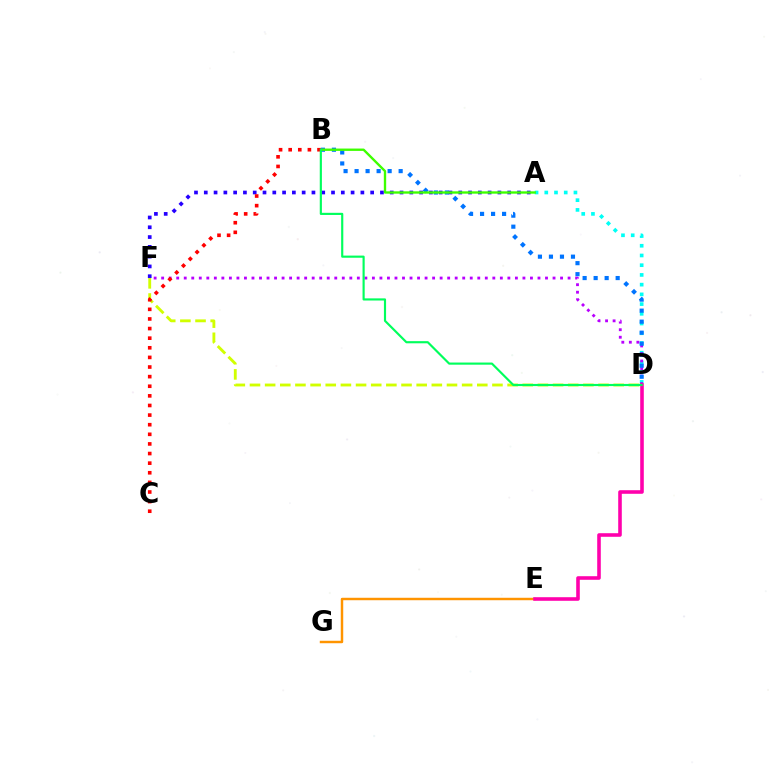{('A', 'D'): [{'color': '#00fff6', 'line_style': 'dotted', 'thickness': 2.64}], ('D', 'F'): [{'color': '#b900ff', 'line_style': 'dotted', 'thickness': 2.04}, {'color': '#d1ff00', 'line_style': 'dashed', 'thickness': 2.06}], ('B', 'D'): [{'color': '#0074ff', 'line_style': 'dotted', 'thickness': 2.99}, {'color': '#00ff5c', 'line_style': 'solid', 'thickness': 1.55}], ('A', 'F'): [{'color': '#2500ff', 'line_style': 'dotted', 'thickness': 2.66}], ('E', 'G'): [{'color': '#ff9400', 'line_style': 'solid', 'thickness': 1.77}], ('D', 'E'): [{'color': '#ff00ac', 'line_style': 'solid', 'thickness': 2.58}], ('A', 'B'): [{'color': '#3dff00', 'line_style': 'solid', 'thickness': 1.7}], ('B', 'C'): [{'color': '#ff0000', 'line_style': 'dotted', 'thickness': 2.61}]}